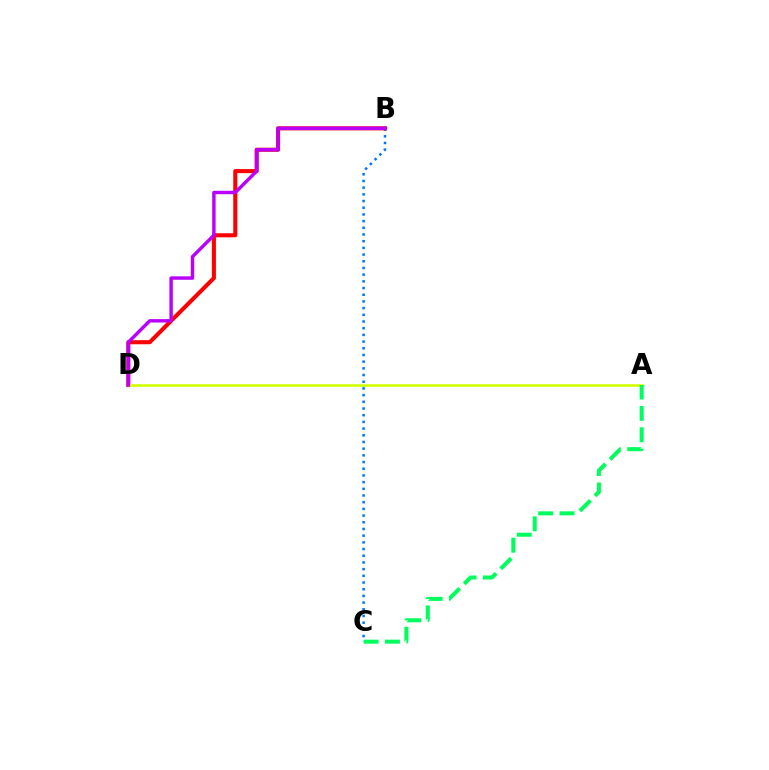{('B', 'C'): [{'color': '#0074ff', 'line_style': 'dotted', 'thickness': 1.82}], ('B', 'D'): [{'color': '#ff0000', 'line_style': 'solid', 'thickness': 2.93}, {'color': '#b900ff', 'line_style': 'solid', 'thickness': 2.46}], ('A', 'D'): [{'color': '#d1ff00', 'line_style': 'solid', 'thickness': 1.88}], ('A', 'C'): [{'color': '#00ff5c', 'line_style': 'dashed', 'thickness': 2.9}]}